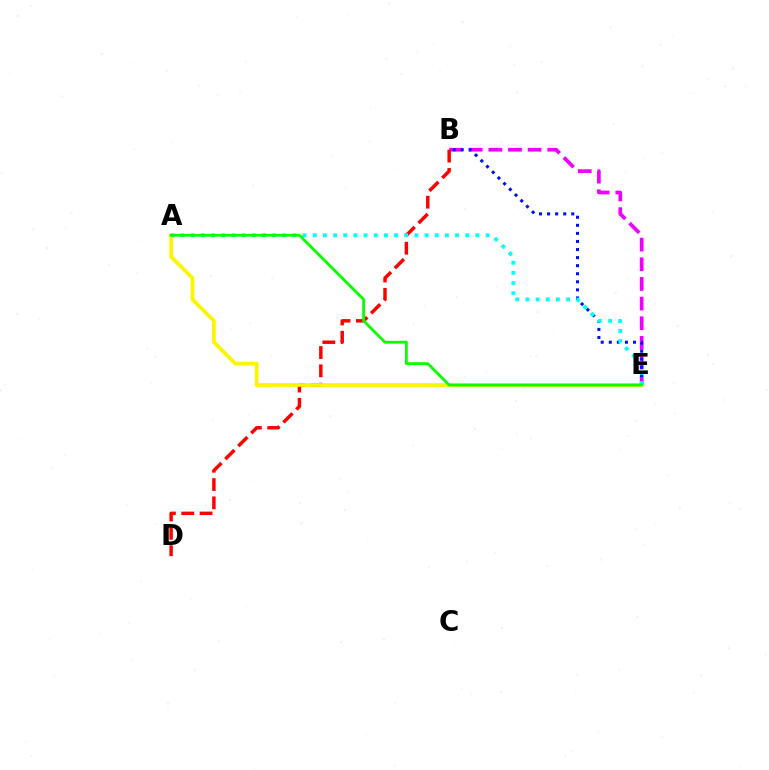{('B', 'E'): [{'color': '#ee00ff', 'line_style': 'dashed', 'thickness': 2.67}, {'color': '#0010ff', 'line_style': 'dotted', 'thickness': 2.19}], ('B', 'D'): [{'color': '#ff0000', 'line_style': 'dashed', 'thickness': 2.49}], ('A', 'E'): [{'color': '#fcf500', 'line_style': 'solid', 'thickness': 2.69}, {'color': '#00fff6', 'line_style': 'dotted', 'thickness': 2.76}, {'color': '#08ff00', 'line_style': 'solid', 'thickness': 2.01}]}